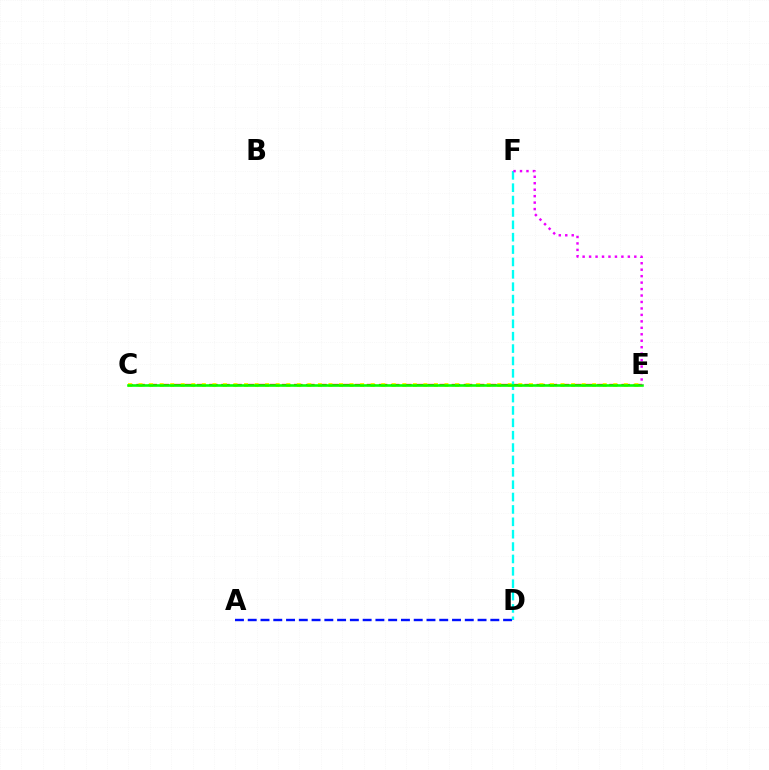{('A', 'D'): [{'color': '#0010ff', 'line_style': 'dashed', 'thickness': 1.73}], ('C', 'E'): [{'color': '#ff0000', 'line_style': 'dashed', 'thickness': 1.65}, {'color': '#fcf500', 'line_style': 'dotted', 'thickness': 2.87}, {'color': '#08ff00', 'line_style': 'solid', 'thickness': 1.86}], ('D', 'F'): [{'color': '#00fff6', 'line_style': 'dashed', 'thickness': 1.68}], ('E', 'F'): [{'color': '#ee00ff', 'line_style': 'dotted', 'thickness': 1.76}]}